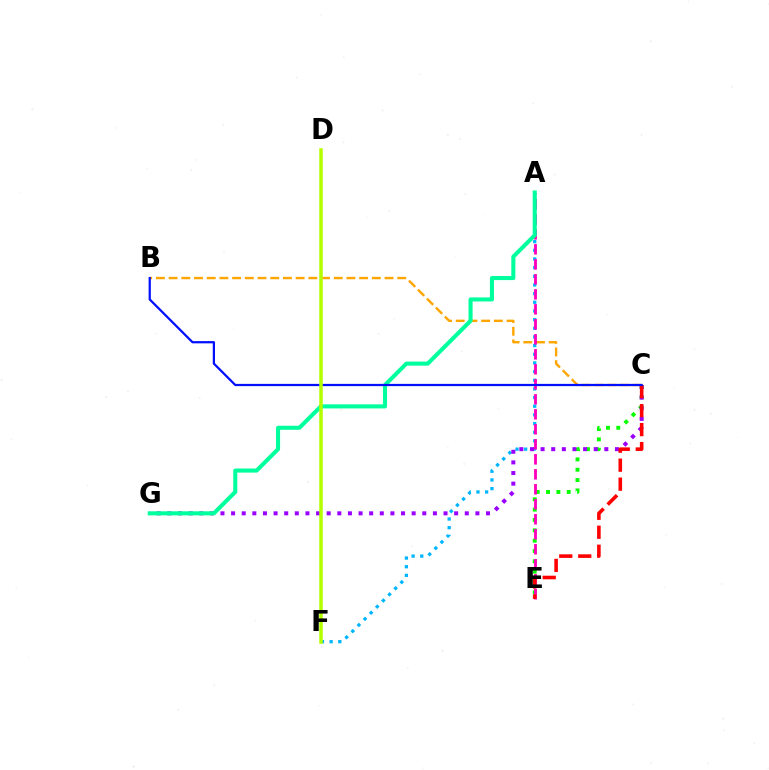{('A', 'F'): [{'color': '#00b5ff', 'line_style': 'dotted', 'thickness': 2.35}], ('B', 'C'): [{'color': '#ffa500', 'line_style': 'dashed', 'thickness': 1.73}, {'color': '#0010ff', 'line_style': 'solid', 'thickness': 1.61}], ('C', 'E'): [{'color': '#08ff00', 'line_style': 'dotted', 'thickness': 2.81}, {'color': '#ff0000', 'line_style': 'dashed', 'thickness': 2.58}], ('A', 'E'): [{'color': '#ff00bd', 'line_style': 'dashed', 'thickness': 2.04}], ('C', 'G'): [{'color': '#9b00ff', 'line_style': 'dotted', 'thickness': 2.89}], ('A', 'G'): [{'color': '#00ff9d', 'line_style': 'solid', 'thickness': 2.93}], ('D', 'F'): [{'color': '#b3ff00', 'line_style': 'solid', 'thickness': 2.54}]}